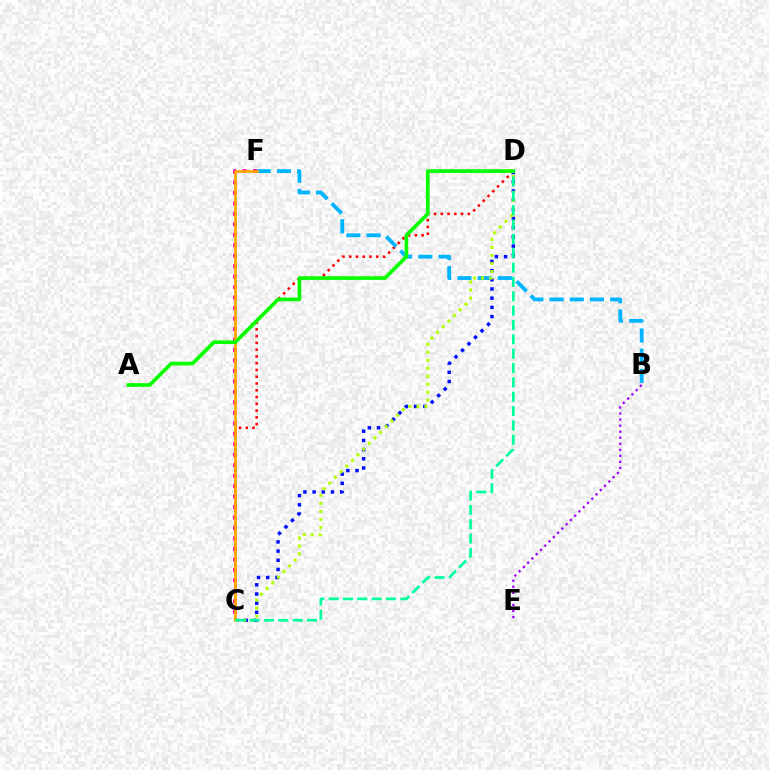{('C', 'D'): [{'color': '#ff0000', 'line_style': 'dotted', 'thickness': 1.84}, {'color': '#0010ff', 'line_style': 'dotted', 'thickness': 2.5}, {'color': '#b3ff00', 'line_style': 'dotted', 'thickness': 2.17}, {'color': '#00ff9d', 'line_style': 'dashed', 'thickness': 1.95}], ('B', 'F'): [{'color': '#00b5ff', 'line_style': 'dashed', 'thickness': 2.74}], ('C', 'F'): [{'color': '#ff00bd', 'line_style': 'dotted', 'thickness': 2.85}, {'color': '#ffa500', 'line_style': 'solid', 'thickness': 1.96}], ('A', 'D'): [{'color': '#08ff00', 'line_style': 'solid', 'thickness': 2.65}], ('B', 'E'): [{'color': '#9b00ff', 'line_style': 'dotted', 'thickness': 1.64}]}